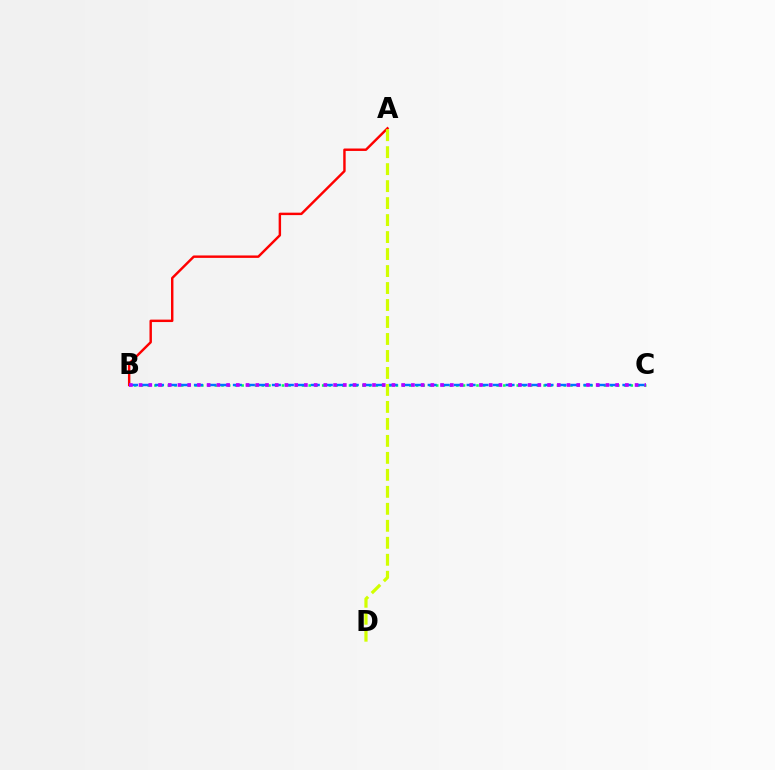{('B', 'C'): [{'color': '#00ff5c', 'line_style': 'dotted', 'thickness': 1.82}, {'color': '#0074ff', 'line_style': 'dashed', 'thickness': 1.76}, {'color': '#b900ff', 'line_style': 'dotted', 'thickness': 2.64}], ('A', 'B'): [{'color': '#ff0000', 'line_style': 'solid', 'thickness': 1.75}], ('A', 'D'): [{'color': '#d1ff00', 'line_style': 'dashed', 'thickness': 2.31}]}